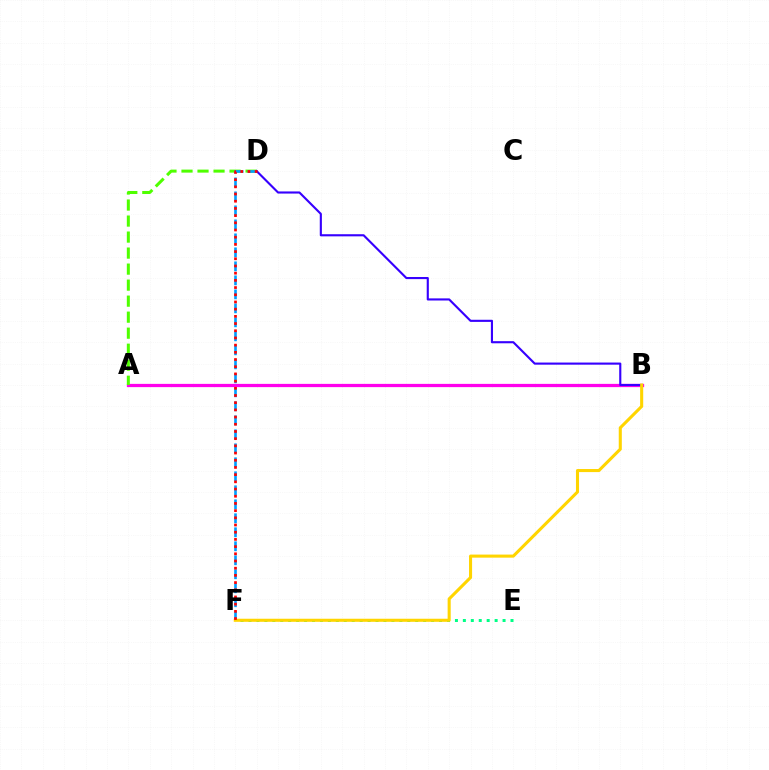{('A', 'B'): [{'color': '#ff00ed', 'line_style': 'solid', 'thickness': 2.34}], ('E', 'F'): [{'color': '#00ff86', 'line_style': 'dotted', 'thickness': 2.16}], ('A', 'D'): [{'color': '#4fff00', 'line_style': 'dashed', 'thickness': 2.18}], ('D', 'F'): [{'color': '#009eff', 'line_style': 'dashed', 'thickness': 1.9}, {'color': '#ff0000', 'line_style': 'dotted', 'thickness': 1.95}], ('B', 'D'): [{'color': '#3700ff', 'line_style': 'solid', 'thickness': 1.53}], ('B', 'F'): [{'color': '#ffd500', 'line_style': 'solid', 'thickness': 2.21}]}